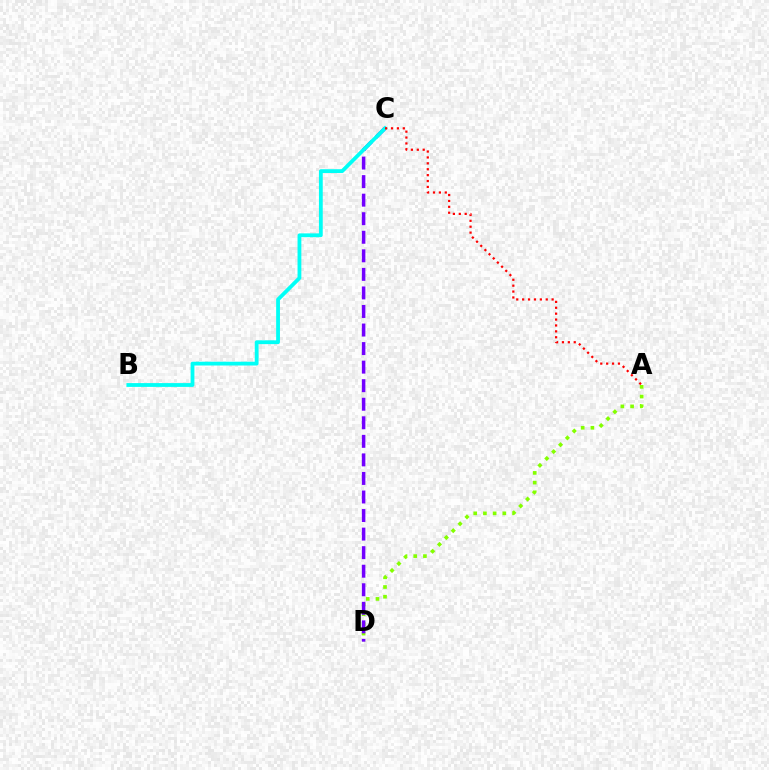{('A', 'D'): [{'color': '#84ff00', 'line_style': 'dotted', 'thickness': 2.64}], ('C', 'D'): [{'color': '#7200ff', 'line_style': 'dashed', 'thickness': 2.52}], ('B', 'C'): [{'color': '#00fff6', 'line_style': 'solid', 'thickness': 2.74}], ('A', 'C'): [{'color': '#ff0000', 'line_style': 'dotted', 'thickness': 1.6}]}